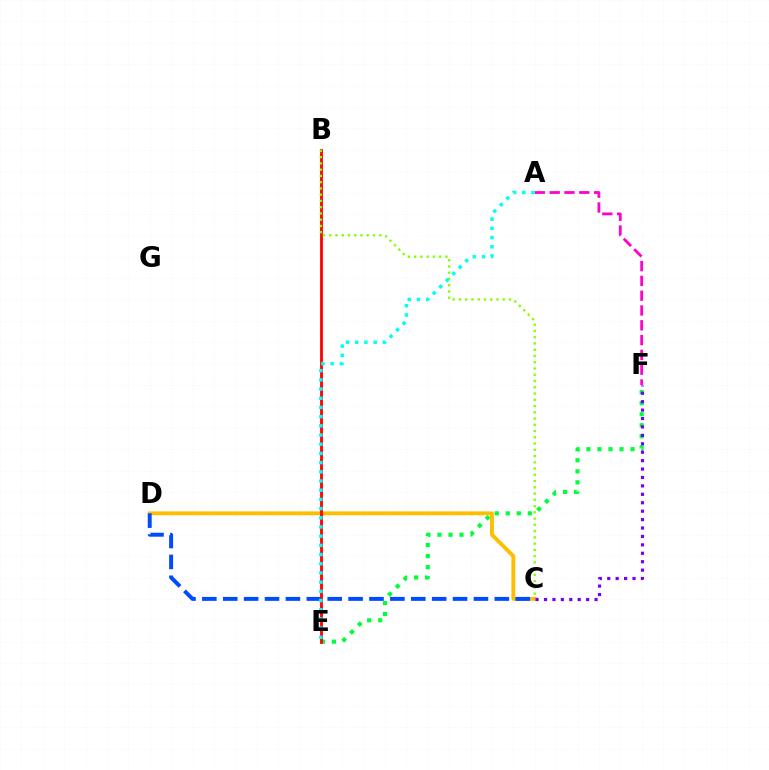{('E', 'F'): [{'color': '#00ff39', 'line_style': 'dotted', 'thickness': 3.0}], ('C', 'D'): [{'color': '#ffbd00', 'line_style': 'solid', 'thickness': 2.78}, {'color': '#004bff', 'line_style': 'dashed', 'thickness': 2.84}], ('C', 'F'): [{'color': '#7200ff', 'line_style': 'dotted', 'thickness': 2.29}], ('B', 'E'): [{'color': '#ff0000', 'line_style': 'solid', 'thickness': 2.01}], ('A', 'F'): [{'color': '#ff00cf', 'line_style': 'dashed', 'thickness': 2.01}], ('B', 'C'): [{'color': '#84ff00', 'line_style': 'dotted', 'thickness': 1.7}], ('A', 'E'): [{'color': '#00fff6', 'line_style': 'dotted', 'thickness': 2.5}]}